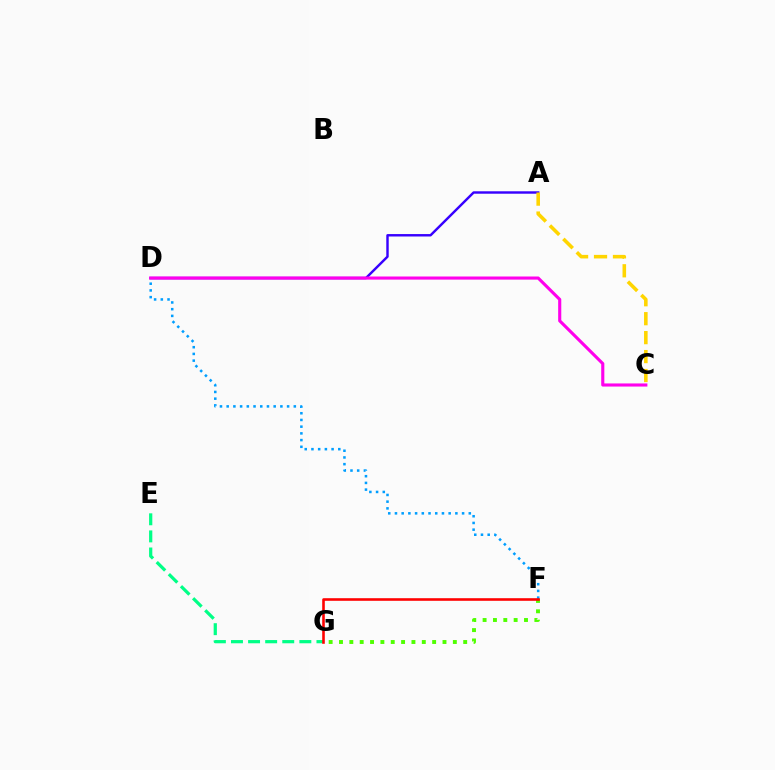{('E', 'G'): [{'color': '#00ff86', 'line_style': 'dashed', 'thickness': 2.32}], ('A', 'D'): [{'color': '#3700ff', 'line_style': 'solid', 'thickness': 1.75}], ('D', 'F'): [{'color': '#009eff', 'line_style': 'dotted', 'thickness': 1.82}], ('A', 'C'): [{'color': '#ffd500', 'line_style': 'dashed', 'thickness': 2.57}], ('F', 'G'): [{'color': '#4fff00', 'line_style': 'dotted', 'thickness': 2.81}, {'color': '#ff0000', 'line_style': 'solid', 'thickness': 1.87}], ('C', 'D'): [{'color': '#ff00ed', 'line_style': 'solid', 'thickness': 2.24}]}